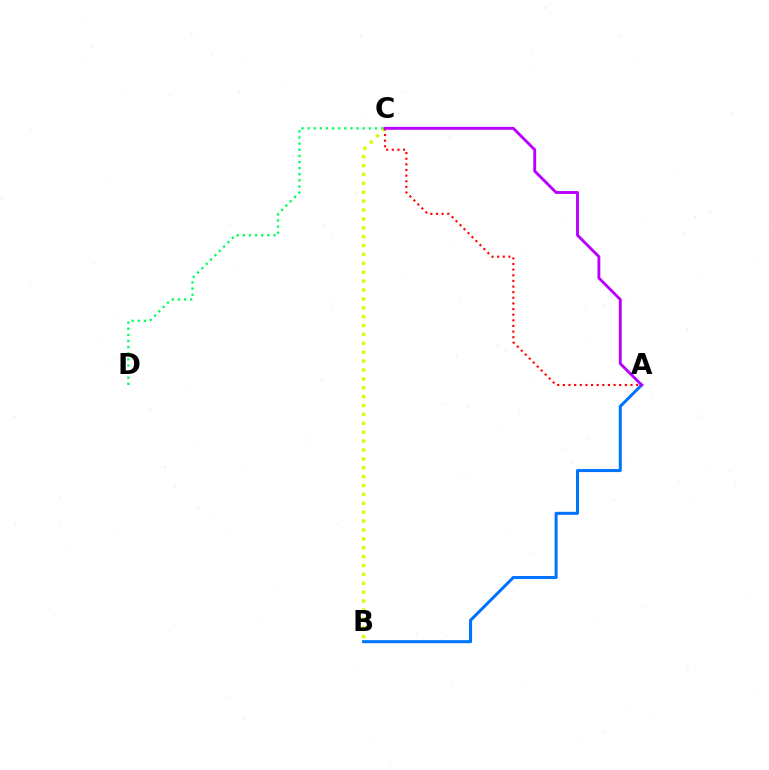{('C', 'D'): [{'color': '#00ff5c', 'line_style': 'dotted', 'thickness': 1.66}], ('B', 'C'): [{'color': '#d1ff00', 'line_style': 'dotted', 'thickness': 2.41}], ('A', 'B'): [{'color': '#0074ff', 'line_style': 'solid', 'thickness': 2.19}], ('A', 'C'): [{'color': '#ff0000', 'line_style': 'dotted', 'thickness': 1.53}, {'color': '#b900ff', 'line_style': 'solid', 'thickness': 2.07}]}